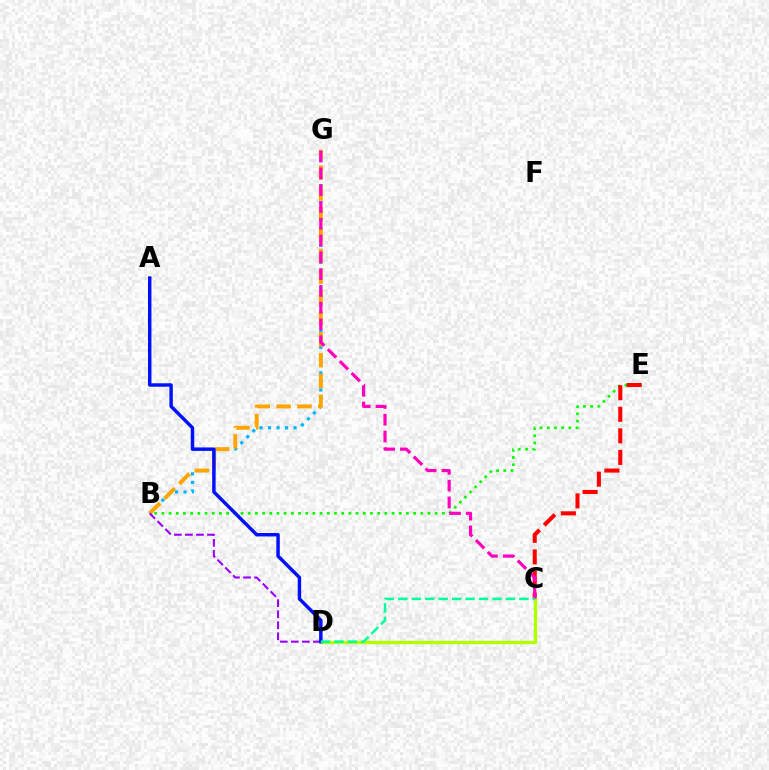{('B', 'E'): [{'color': '#08ff00', 'line_style': 'dotted', 'thickness': 1.95}], ('C', 'E'): [{'color': '#ff0000', 'line_style': 'dashed', 'thickness': 2.93}], ('B', 'G'): [{'color': '#00b5ff', 'line_style': 'dotted', 'thickness': 2.31}, {'color': '#ffa500', 'line_style': 'dashed', 'thickness': 2.83}], ('C', 'D'): [{'color': '#b3ff00', 'line_style': 'solid', 'thickness': 2.38}, {'color': '#00ff9d', 'line_style': 'dashed', 'thickness': 1.83}], ('B', 'D'): [{'color': '#9b00ff', 'line_style': 'dashed', 'thickness': 1.5}], ('C', 'G'): [{'color': '#ff00bd', 'line_style': 'dashed', 'thickness': 2.28}], ('A', 'D'): [{'color': '#0010ff', 'line_style': 'solid', 'thickness': 2.49}]}